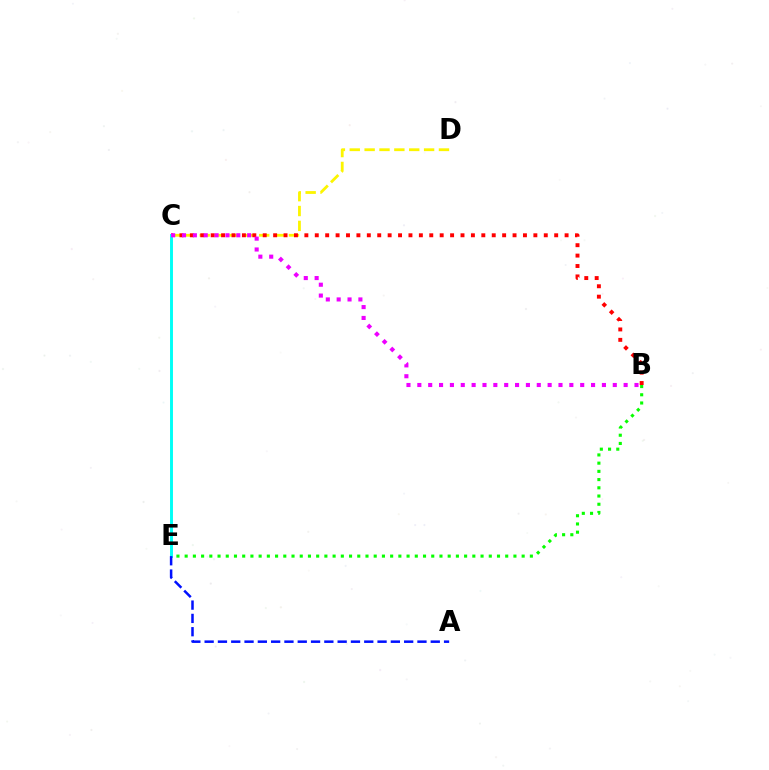{('B', 'E'): [{'color': '#08ff00', 'line_style': 'dotted', 'thickness': 2.23}], ('C', 'D'): [{'color': '#fcf500', 'line_style': 'dashed', 'thickness': 2.02}], ('B', 'C'): [{'color': '#ff0000', 'line_style': 'dotted', 'thickness': 2.83}, {'color': '#ee00ff', 'line_style': 'dotted', 'thickness': 2.95}], ('C', 'E'): [{'color': '#00fff6', 'line_style': 'solid', 'thickness': 2.11}], ('A', 'E'): [{'color': '#0010ff', 'line_style': 'dashed', 'thickness': 1.81}]}